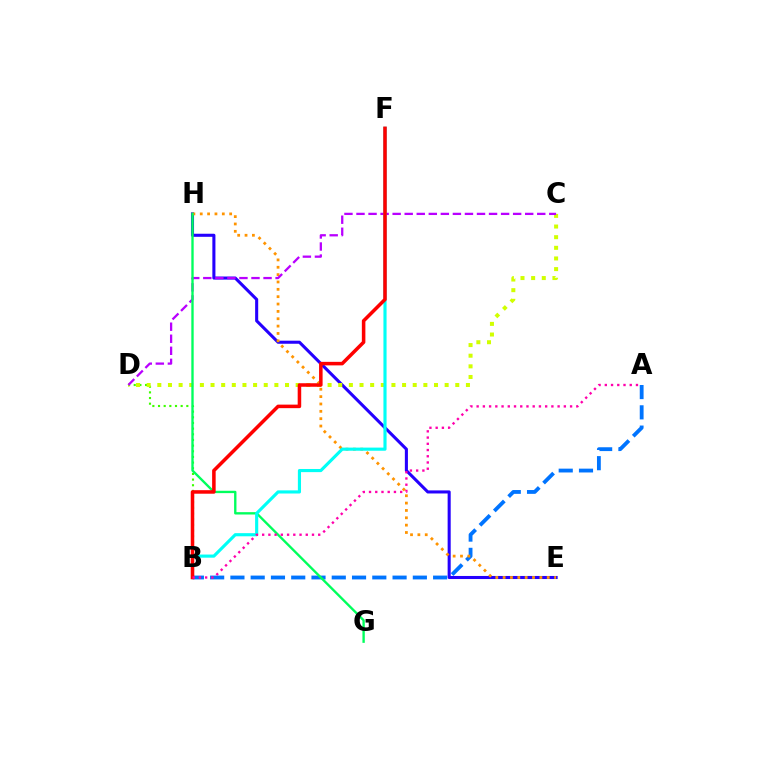{('B', 'D'): [{'color': '#3dff00', 'line_style': 'dotted', 'thickness': 1.54}], ('A', 'B'): [{'color': '#0074ff', 'line_style': 'dashed', 'thickness': 2.75}, {'color': '#ff00ac', 'line_style': 'dotted', 'thickness': 1.69}], ('E', 'H'): [{'color': '#2500ff', 'line_style': 'solid', 'thickness': 2.21}, {'color': '#ff9400', 'line_style': 'dotted', 'thickness': 2.0}], ('C', 'D'): [{'color': '#d1ff00', 'line_style': 'dotted', 'thickness': 2.89}, {'color': '#b900ff', 'line_style': 'dashed', 'thickness': 1.64}], ('G', 'H'): [{'color': '#00ff5c', 'line_style': 'solid', 'thickness': 1.7}], ('B', 'F'): [{'color': '#00fff6', 'line_style': 'solid', 'thickness': 2.26}, {'color': '#ff0000', 'line_style': 'solid', 'thickness': 2.54}]}